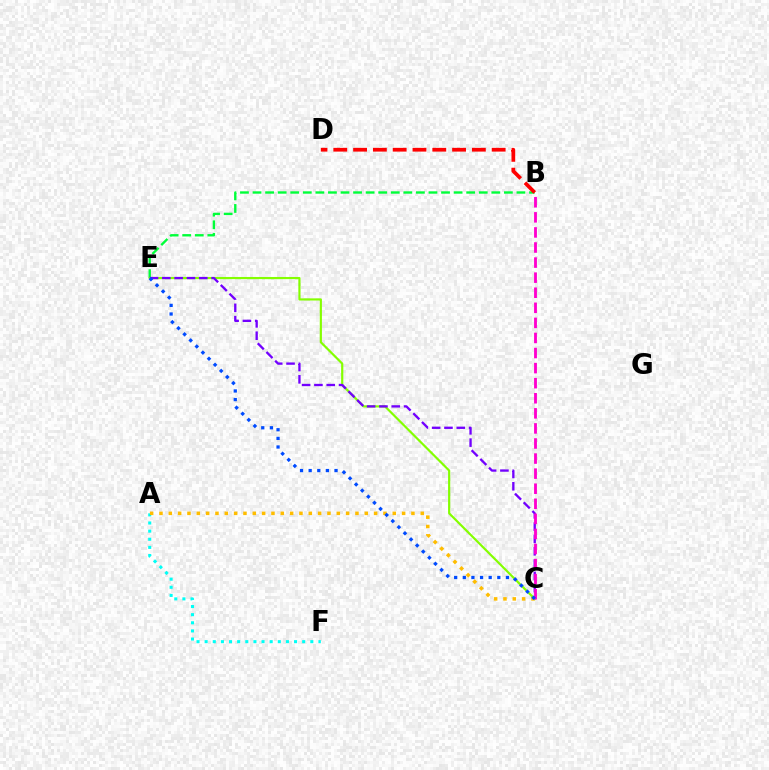{('A', 'F'): [{'color': '#00fff6', 'line_style': 'dotted', 'thickness': 2.21}], ('B', 'E'): [{'color': '#00ff39', 'line_style': 'dashed', 'thickness': 1.71}], ('B', 'D'): [{'color': '#ff0000', 'line_style': 'dashed', 'thickness': 2.69}], ('A', 'C'): [{'color': '#ffbd00', 'line_style': 'dotted', 'thickness': 2.54}], ('C', 'E'): [{'color': '#84ff00', 'line_style': 'solid', 'thickness': 1.57}, {'color': '#7200ff', 'line_style': 'dashed', 'thickness': 1.67}, {'color': '#004bff', 'line_style': 'dotted', 'thickness': 2.34}], ('B', 'C'): [{'color': '#ff00cf', 'line_style': 'dashed', 'thickness': 2.05}]}